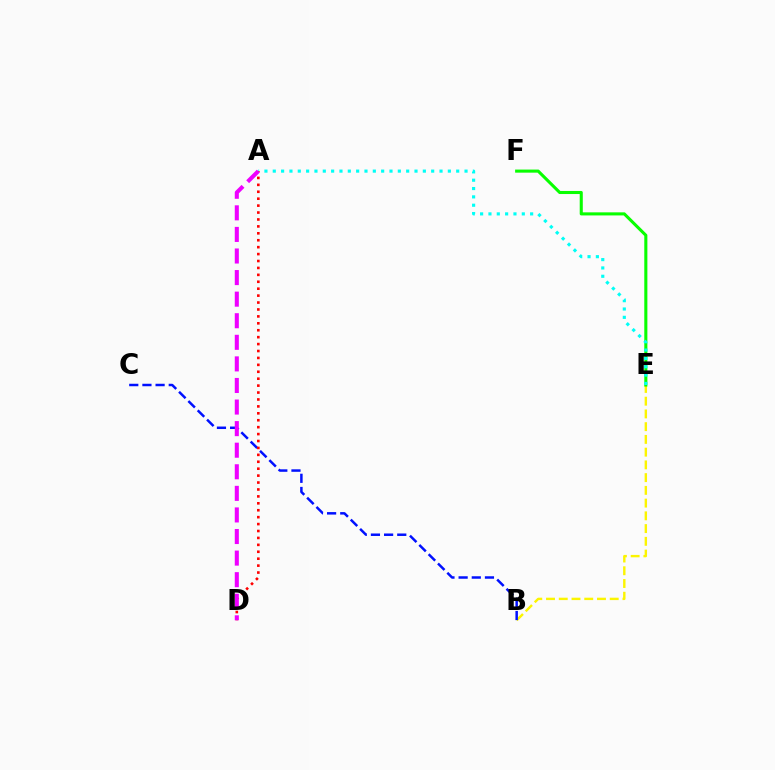{('B', 'E'): [{'color': '#fcf500', 'line_style': 'dashed', 'thickness': 1.73}], ('E', 'F'): [{'color': '#08ff00', 'line_style': 'solid', 'thickness': 2.22}], ('B', 'C'): [{'color': '#0010ff', 'line_style': 'dashed', 'thickness': 1.79}], ('A', 'E'): [{'color': '#00fff6', 'line_style': 'dotted', 'thickness': 2.27}], ('A', 'D'): [{'color': '#ff0000', 'line_style': 'dotted', 'thickness': 1.88}, {'color': '#ee00ff', 'line_style': 'dashed', 'thickness': 2.93}]}